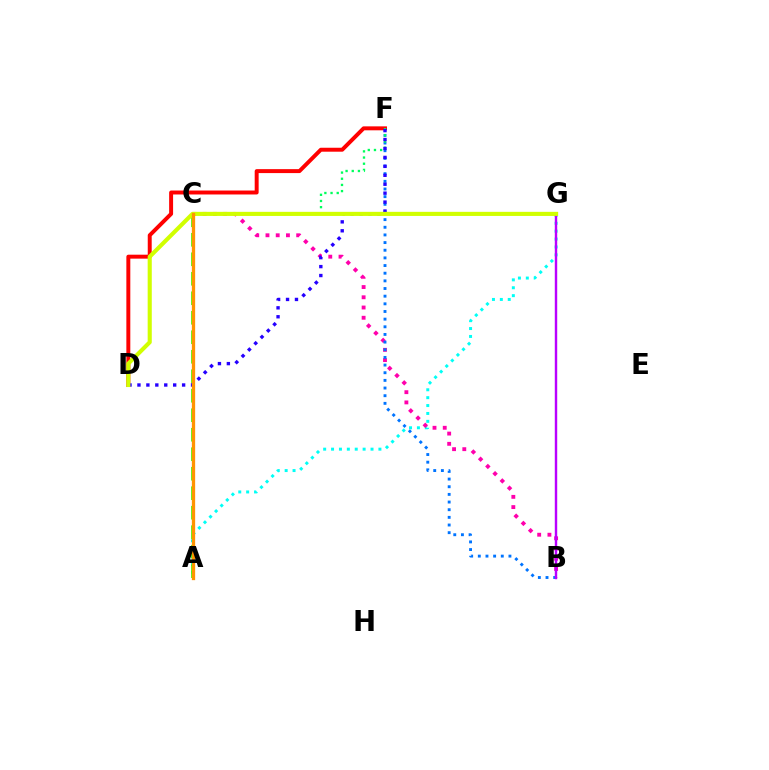{('A', 'G'): [{'color': '#00fff6', 'line_style': 'dotted', 'thickness': 2.14}], ('B', 'C'): [{'color': '#ff00ac', 'line_style': 'dotted', 'thickness': 2.78}], ('B', 'F'): [{'color': '#0074ff', 'line_style': 'dotted', 'thickness': 2.08}], ('A', 'C'): [{'color': '#3dff00', 'line_style': 'dashed', 'thickness': 2.65}, {'color': '#ff9400', 'line_style': 'solid', 'thickness': 2.38}], ('D', 'F'): [{'color': '#ff0000', 'line_style': 'solid', 'thickness': 2.84}, {'color': '#2500ff', 'line_style': 'dotted', 'thickness': 2.43}], ('C', 'F'): [{'color': '#00ff5c', 'line_style': 'dotted', 'thickness': 1.68}], ('B', 'G'): [{'color': '#b900ff', 'line_style': 'solid', 'thickness': 1.74}], ('D', 'G'): [{'color': '#d1ff00', 'line_style': 'solid', 'thickness': 2.96}]}